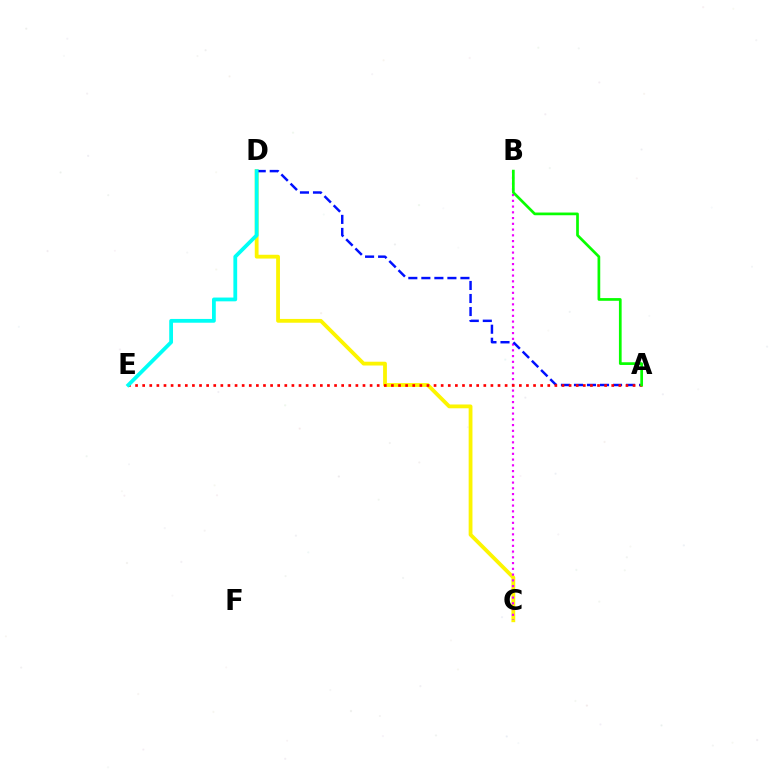{('C', 'D'): [{'color': '#fcf500', 'line_style': 'solid', 'thickness': 2.74}], ('B', 'C'): [{'color': '#ee00ff', 'line_style': 'dotted', 'thickness': 1.56}], ('A', 'D'): [{'color': '#0010ff', 'line_style': 'dashed', 'thickness': 1.77}], ('A', 'E'): [{'color': '#ff0000', 'line_style': 'dotted', 'thickness': 1.93}], ('D', 'E'): [{'color': '#00fff6', 'line_style': 'solid', 'thickness': 2.73}], ('A', 'B'): [{'color': '#08ff00', 'line_style': 'solid', 'thickness': 1.95}]}